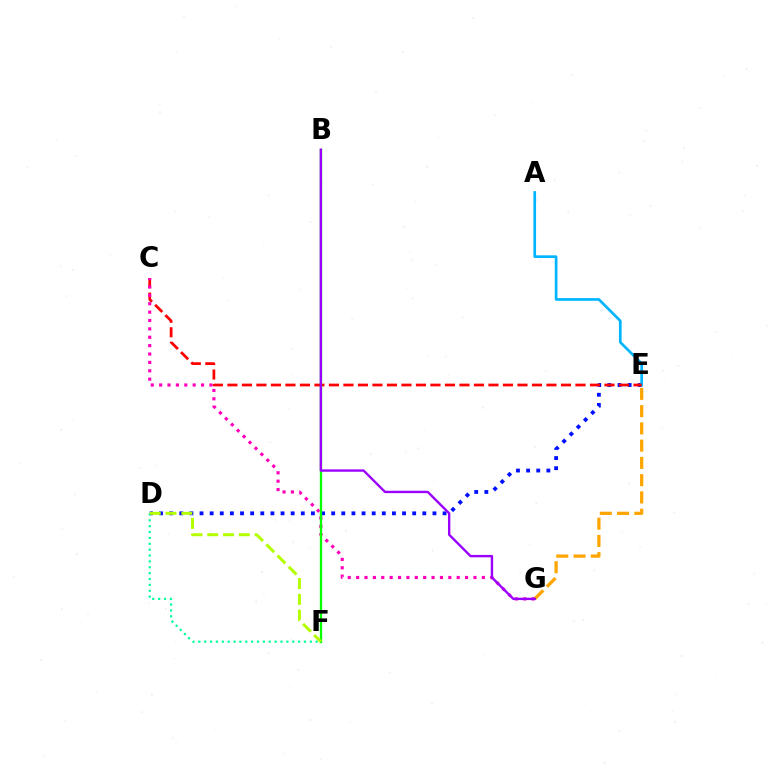{('D', 'E'): [{'color': '#0010ff', 'line_style': 'dotted', 'thickness': 2.75}], ('A', 'E'): [{'color': '#00b5ff', 'line_style': 'solid', 'thickness': 1.93}], ('E', 'G'): [{'color': '#ffa500', 'line_style': 'dashed', 'thickness': 2.34}], ('C', 'E'): [{'color': '#ff0000', 'line_style': 'dashed', 'thickness': 1.97}], ('C', 'G'): [{'color': '#ff00bd', 'line_style': 'dotted', 'thickness': 2.28}], ('B', 'F'): [{'color': '#08ff00', 'line_style': 'solid', 'thickness': 1.68}], ('D', 'F'): [{'color': '#00ff9d', 'line_style': 'dotted', 'thickness': 1.59}, {'color': '#b3ff00', 'line_style': 'dashed', 'thickness': 2.14}], ('B', 'G'): [{'color': '#9b00ff', 'line_style': 'solid', 'thickness': 1.71}]}